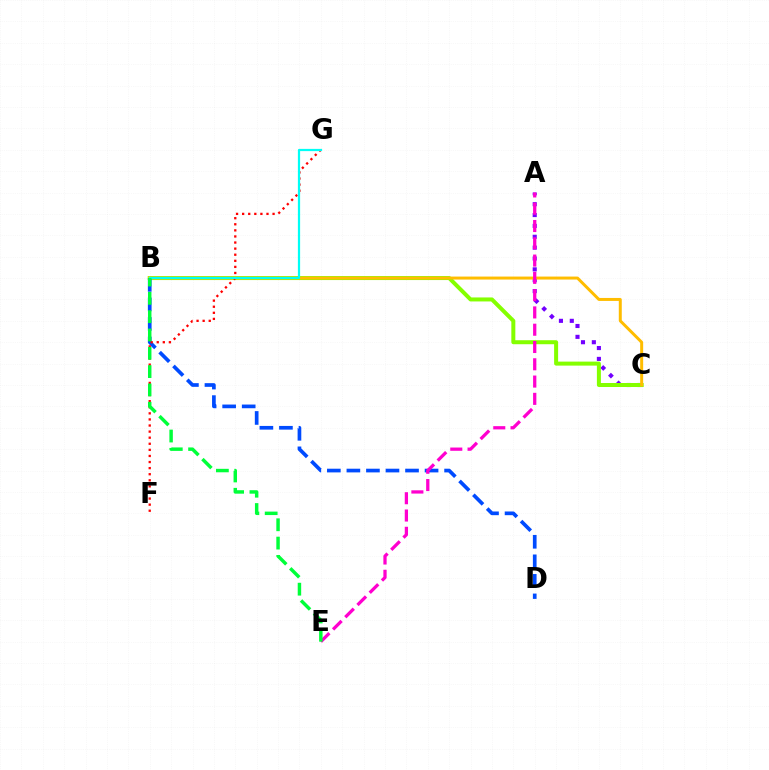{('A', 'C'): [{'color': '#7200ff', 'line_style': 'dotted', 'thickness': 2.95}], ('B', 'C'): [{'color': '#84ff00', 'line_style': 'solid', 'thickness': 2.88}, {'color': '#ffbd00', 'line_style': 'solid', 'thickness': 2.15}], ('B', 'D'): [{'color': '#004bff', 'line_style': 'dashed', 'thickness': 2.65}], ('F', 'G'): [{'color': '#ff0000', 'line_style': 'dotted', 'thickness': 1.65}], ('A', 'E'): [{'color': '#ff00cf', 'line_style': 'dashed', 'thickness': 2.35}], ('B', 'G'): [{'color': '#00fff6', 'line_style': 'solid', 'thickness': 1.6}], ('B', 'E'): [{'color': '#00ff39', 'line_style': 'dashed', 'thickness': 2.49}]}